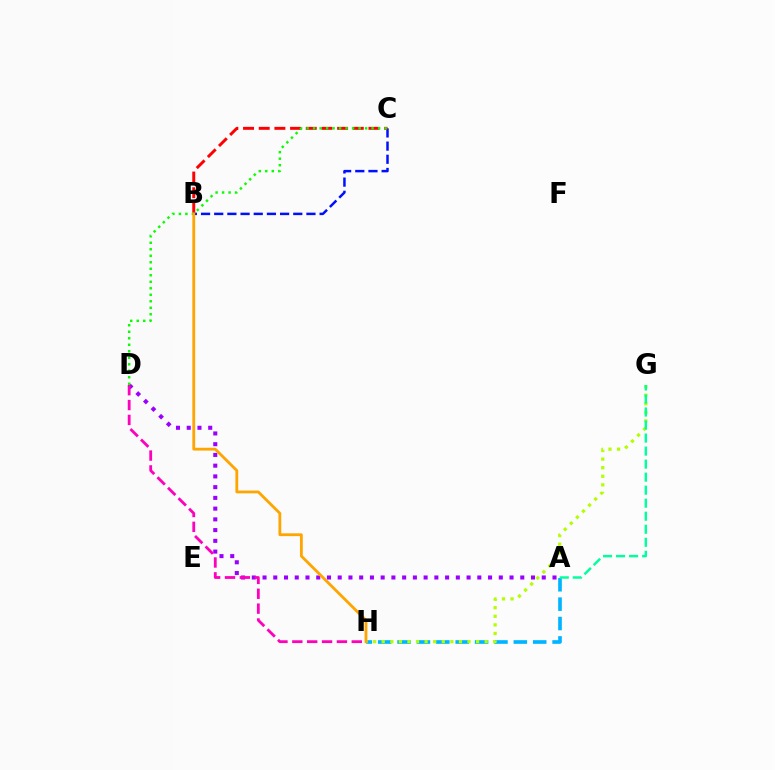{('B', 'C'): [{'color': '#0010ff', 'line_style': 'dashed', 'thickness': 1.79}, {'color': '#ff0000', 'line_style': 'dashed', 'thickness': 2.13}], ('A', 'H'): [{'color': '#00b5ff', 'line_style': 'dashed', 'thickness': 2.63}], ('A', 'D'): [{'color': '#9b00ff', 'line_style': 'dotted', 'thickness': 2.92}], ('G', 'H'): [{'color': '#b3ff00', 'line_style': 'dotted', 'thickness': 2.33}], ('C', 'D'): [{'color': '#08ff00', 'line_style': 'dotted', 'thickness': 1.77}], ('A', 'G'): [{'color': '#00ff9d', 'line_style': 'dashed', 'thickness': 1.77}], ('D', 'H'): [{'color': '#ff00bd', 'line_style': 'dashed', 'thickness': 2.02}], ('B', 'H'): [{'color': '#ffa500', 'line_style': 'solid', 'thickness': 2.02}]}